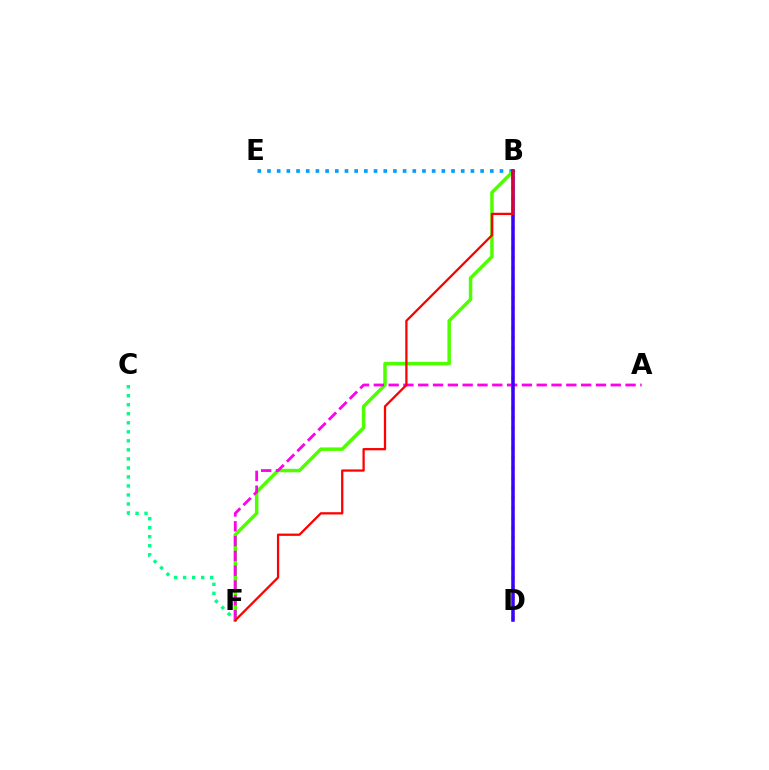{('B', 'E'): [{'color': '#009eff', 'line_style': 'dotted', 'thickness': 2.63}], ('B', 'F'): [{'color': '#4fff00', 'line_style': 'solid', 'thickness': 2.52}, {'color': '#ff0000', 'line_style': 'solid', 'thickness': 1.63}], ('A', 'F'): [{'color': '#ff00ed', 'line_style': 'dashed', 'thickness': 2.01}], ('B', 'D'): [{'color': '#ffd500', 'line_style': 'dotted', 'thickness': 2.72}, {'color': '#3700ff', 'line_style': 'solid', 'thickness': 2.54}], ('C', 'F'): [{'color': '#00ff86', 'line_style': 'dotted', 'thickness': 2.45}]}